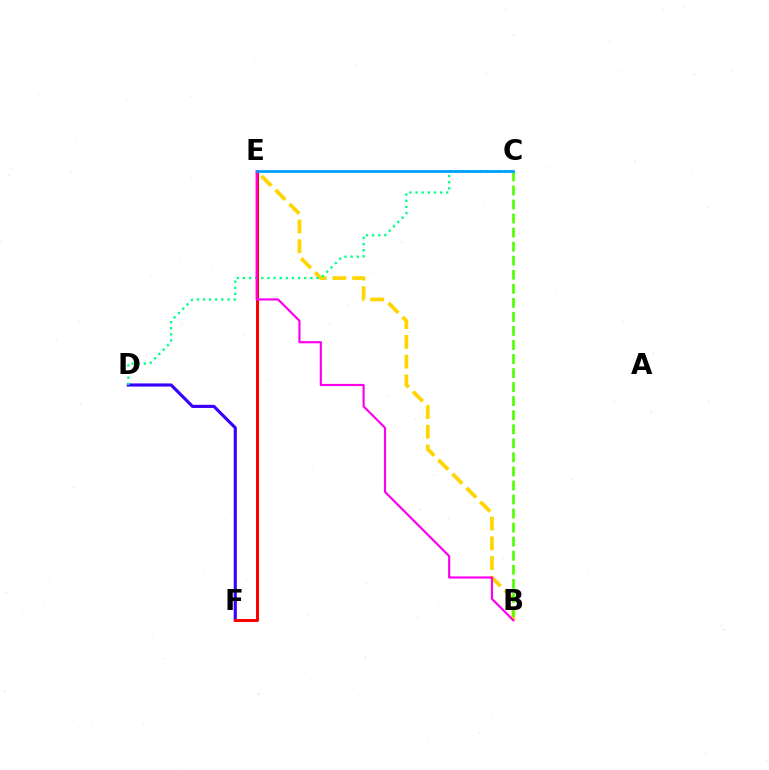{('D', 'F'): [{'color': '#3700ff', 'line_style': 'solid', 'thickness': 2.26}], ('B', 'E'): [{'color': '#ffd500', 'line_style': 'dashed', 'thickness': 2.68}, {'color': '#ff00ed', 'line_style': 'solid', 'thickness': 1.57}], ('E', 'F'): [{'color': '#ff0000', 'line_style': 'solid', 'thickness': 2.17}], ('C', 'D'): [{'color': '#00ff86', 'line_style': 'dotted', 'thickness': 1.67}], ('B', 'C'): [{'color': '#4fff00', 'line_style': 'dashed', 'thickness': 1.91}], ('C', 'E'): [{'color': '#009eff', 'line_style': 'solid', 'thickness': 1.97}]}